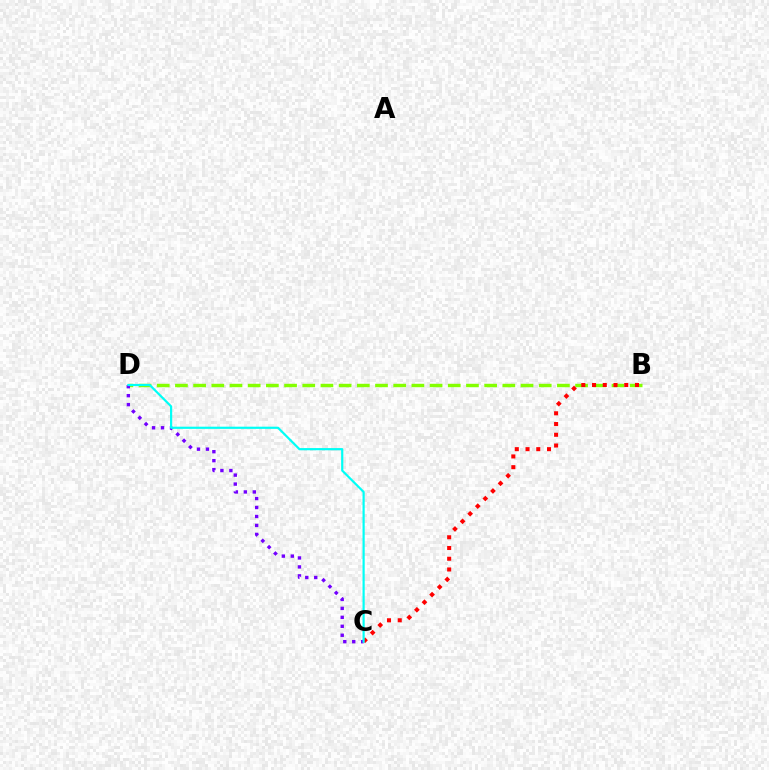{('B', 'D'): [{'color': '#84ff00', 'line_style': 'dashed', 'thickness': 2.47}], ('B', 'C'): [{'color': '#ff0000', 'line_style': 'dotted', 'thickness': 2.92}], ('C', 'D'): [{'color': '#7200ff', 'line_style': 'dotted', 'thickness': 2.44}, {'color': '#00fff6', 'line_style': 'solid', 'thickness': 1.57}]}